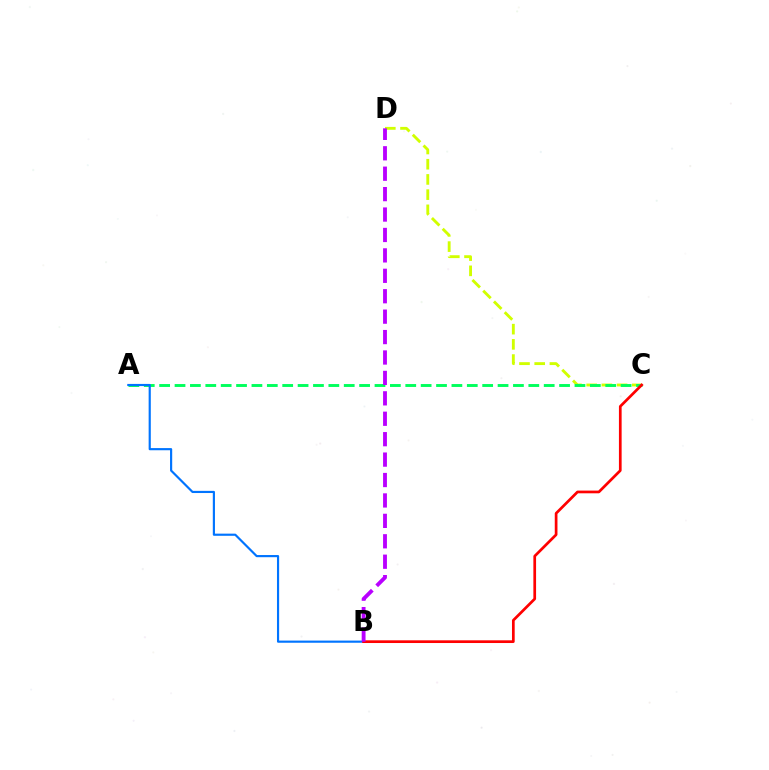{('C', 'D'): [{'color': '#d1ff00', 'line_style': 'dashed', 'thickness': 2.07}], ('A', 'C'): [{'color': '#00ff5c', 'line_style': 'dashed', 'thickness': 2.09}], ('A', 'B'): [{'color': '#0074ff', 'line_style': 'solid', 'thickness': 1.56}], ('B', 'C'): [{'color': '#ff0000', 'line_style': 'solid', 'thickness': 1.95}], ('B', 'D'): [{'color': '#b900ff', 'line_style': 'dashed', 'thickness': 2.77}]}